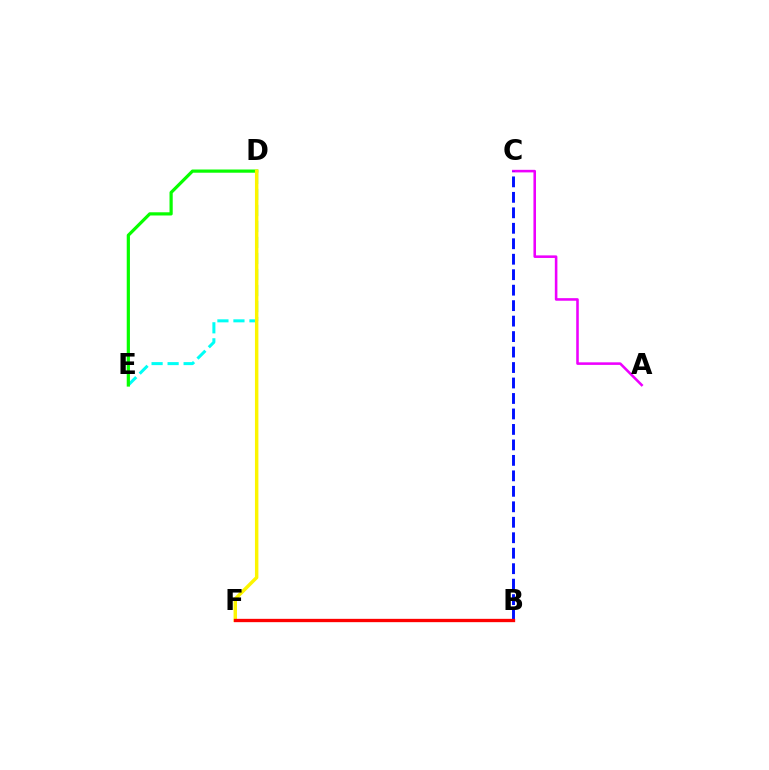{('D', 'E'): [{'color': '#00fff6', 'line_style': 'dashed', 'thickness': 2.18}, {'color': '#08ff00', 'line_style': 'solid', 'thickness': 2.31}], ('A', 'C'): [{'color': '#ee00ff', 'line_style': 'solid', 'thickness': 1.85}], ('B', 'C'): [{'color': '#0010ff', 'line_style': 'dashed', 'thickness': 2.1}], ('D', 'F'): [{'color': '#fcf500', 'line_style': 'solid', 'thickness': 2.48}], ('B', 'F'): [{'color': '#ff0000', 'line_style': 'solid', 'thickness': 2.39}]}